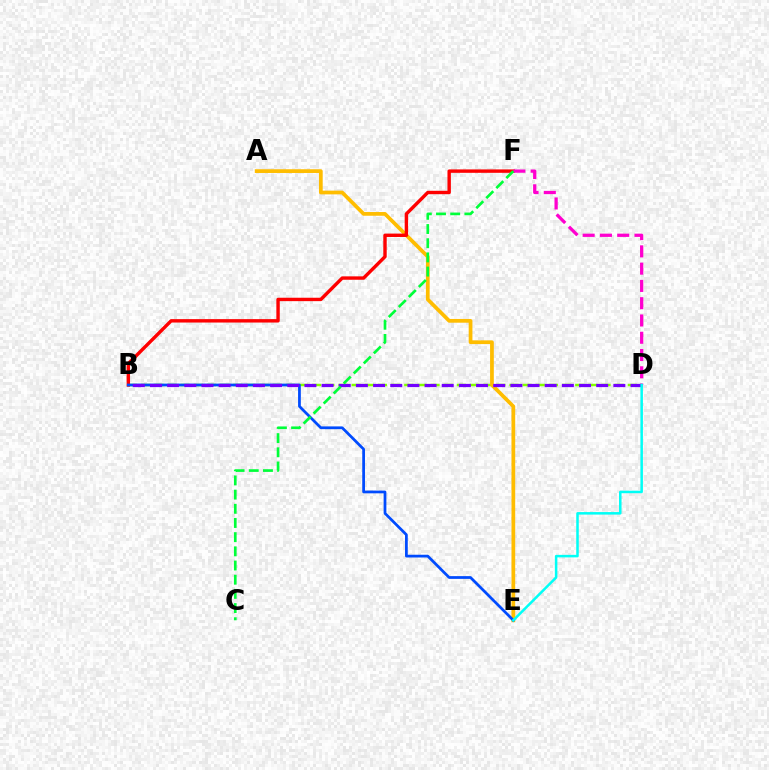{('B', 'D'): [{'color': '#84ff00', 'line_style': 'dashed', 'thickness': 1.79}, {'color': '#7200ff', 'line_style': 'dashed', 'thickness': 2.33}], ('A', 'E'): [{'color': '#ffbd00', 'line_style': 'solid', 'thickness': 2.69}], ('B', 'F'): [{'color': '#ff0000', 'line_style': 'solid', 'thickness': 2.45}], ('B', 'E'): [{'color': '#004bff', 'line_style': 'solid', 'thickness': 1.98}], ('D', 'F'): [{'color': '#ff00cf', 'line_style': 'dashed', 'thickness': 2.35}], ('D', 'E'): [{'color': '#00fff6', 'line_style': 'solid', 'thickness': 1.81}], ('C', 'F'): [{'color': '#00ff39', 'line_style': 'dashed', 'thickness': 1.93}]}